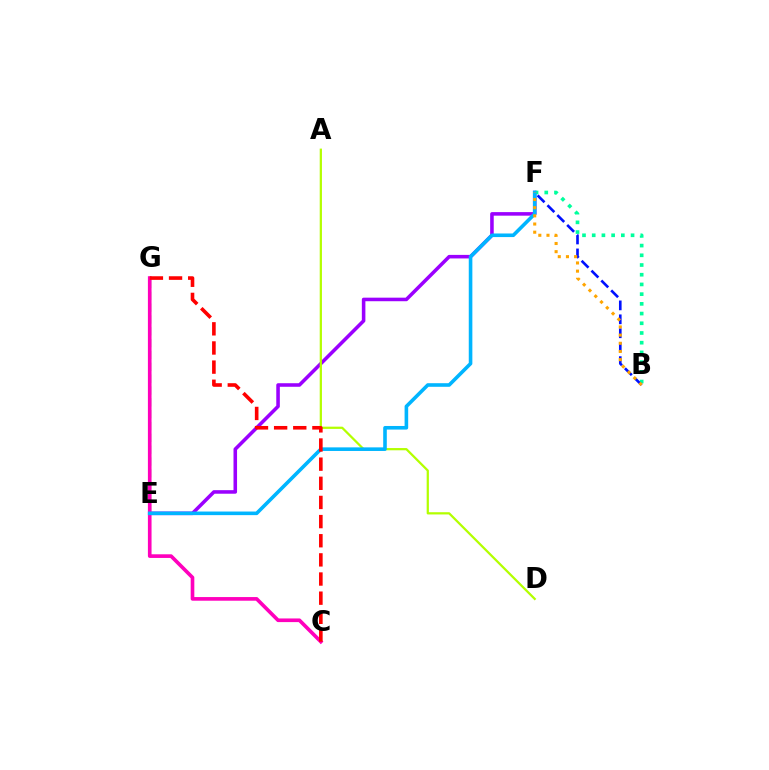{('E', 'F'): [{'color': '#9b00ff', 'line_style': 'solid', 'thickness': 2.56}, {'color': '#00b5ff', 'line_style': 'solid', 'thickness': 2.59}], ('A', 'D'): [{'color': '#b3ff00', 'line_style': 'solid', 'thickness': 1.61}], ('E', 'G'): [{'color': '#08ff00', 'line_style': 'dashed', 'thickness': 1.61}], ('B', 'F'): [{'color': '#00ff9d', 'line_style': 'dotted', 'thickness': 2.64}, {'color': '#0010ff', 'line_style': 'dashed', 'thickness': 1.89}, {'color': '#ffa500', 'line_style': 'dotted', 'thickness': 2.22}], ('C', 'G'): [{'color': '#ff00bd', 'line_style': 'solid', 'thickness': 2.63}, {'color': '#ff0000', 'line_style': 'dashed', 'thickness': 2.6}]}